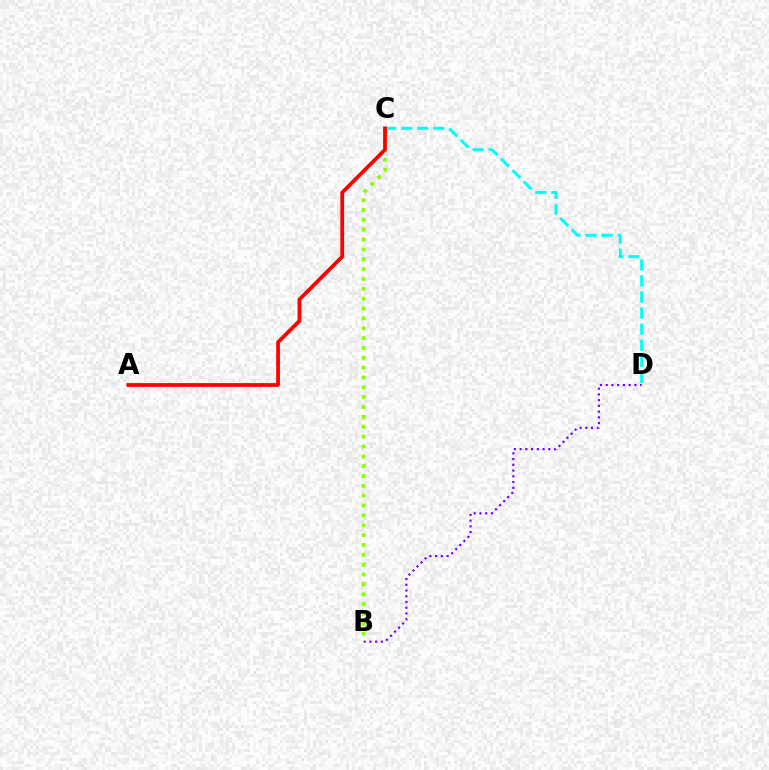{('C', 'D'): [{'color': '#00fff6', 'line_style': 'dashed', 'thickness': 2.18}], ('B', 'D'): [{'color': '#7200ff', 'line_style': 'dotted', 'thickness': 1.56}], ('B', 'C'): [{'color': '#84ff00', 'line_style': 'dotted', 'thickness': 2.68}], ('A', 'C'): [{'color': '#ff0000', 'line_style': 'solid', 'thickness': 2.7}]}